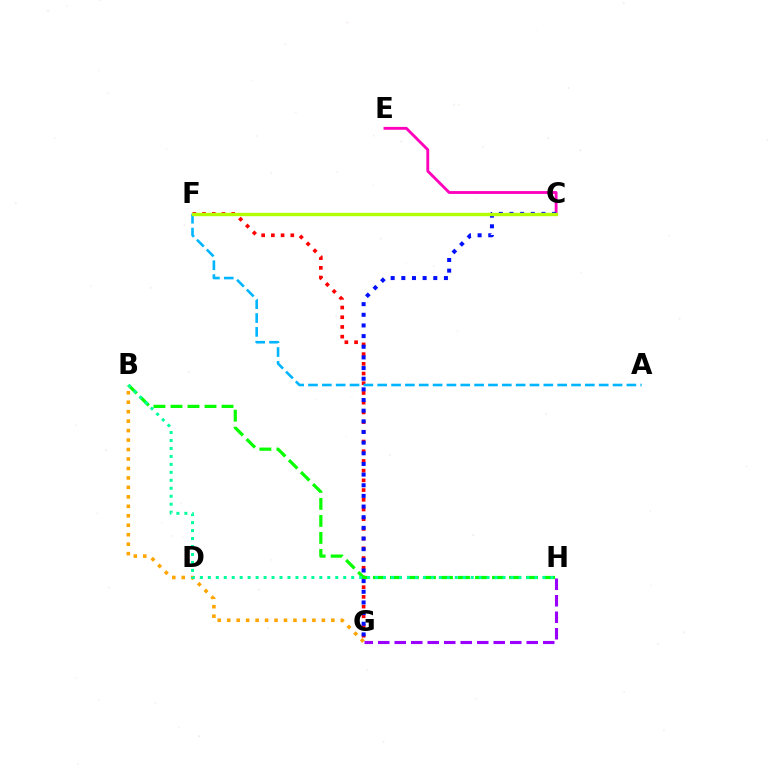{('F', 'G'): [{'color': '#ff0000', 'line_style': 'dotted', 'thickness': 2.64}], ('B', 'H'): [{'color': '#08ff00', 'line_style': 'dashed', 'thickness': 2.31}, {'color': '#00ff9d', 'line_style': 'dotted', 'thickness': 2.16}], ('C', 'E'): [{'color': '#ff00bd', 'line_style': 'solid', 'thickness': 2.05}], ('B', 'G'): [{'color': '#ffa500', 'line_style': 'dotted', 'thickness': 2.57}], ('C', 'G'): [{'color': '#0010ff', 'line_style': 'dotted', 'thickness': 2.89}], ('A', 'F'): [{'color': '#00b5ff', 'line_style': 'dashed', 'thickness': 1.88}], ('C', 'F'): [{'color': '#b3ff00', 'line_style': 'solid', 'thickness': 2.42}], ('G', 'H'): [{'color': '#9b00ff', 'line_style': 'dashed', 'thickness': 2.24}]}